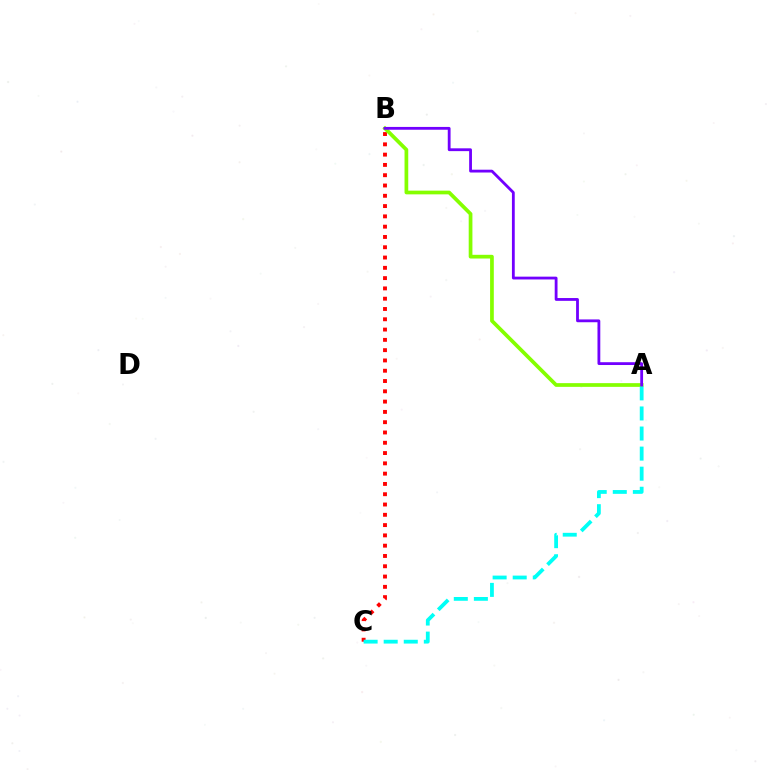{('B', 'C'): [{'color': '#ff0000', 'line_style': 'dotted', 'thickness': 2.8}], ('A', 'B'): [{'color': '#84ff00', 'line_style': 'solid', 'thickness': 2.67}, {'color': '#7200ff', 'line_style': 'solid', 'thickness': 2.02}], ('A', 'C'): [{'color': '#00fff6', 'line_style': 'dashed', 'thickness': 2.73}]}